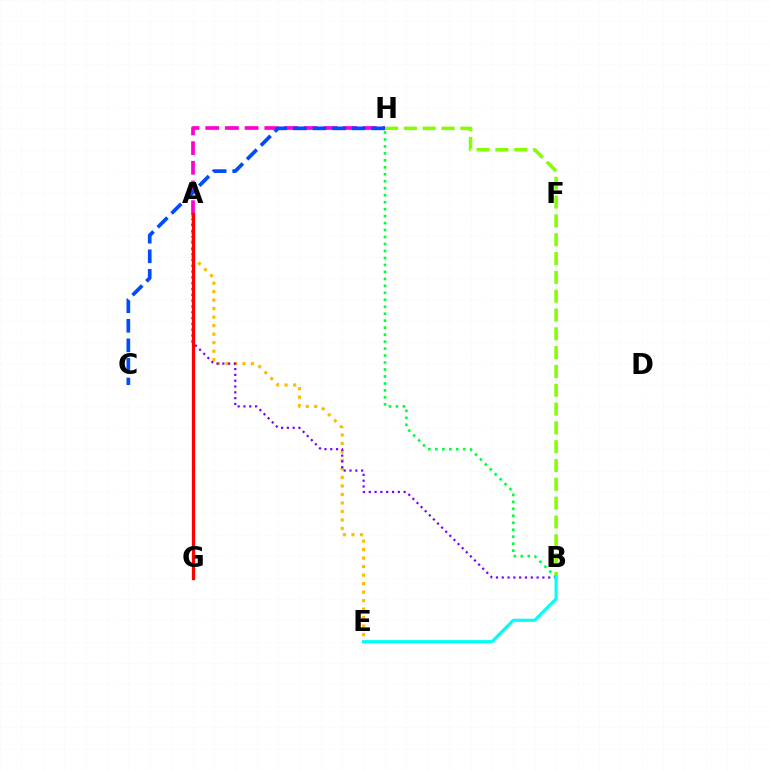{('A', 'E'): [{'color': '#ffbd00', 'line_style': 'dotted', 'thickness': 2.31}], ('A', 'B'): [{'color': '#7200ff', 'line_style': 'dotted', 'thickness': 1.58}], ('A', 'H'): [{'color': '#ff00cf', 'line_style': 'dashed', 'thickness': 2.67}], ('B', 'H'): [{'color': '#84ff00', 'line_style': 'dashed', 'thickness': 2.56}, {'color': '#00ff39', 'line_style': 'dotted', 'thickness': 1.89}], ('C', 'H'): [{'color': '#004bff', 'line_style': 'dashed', 'thickness': 2.66}], ('A', 'G'): [{'color': '#ff0000', 'line_style': 'solid', 'thickness': 2.35}], ('B', 'E'): [{'color': '#00fff6', 'line_style': 'solid', 'thickness': 2.26}]}